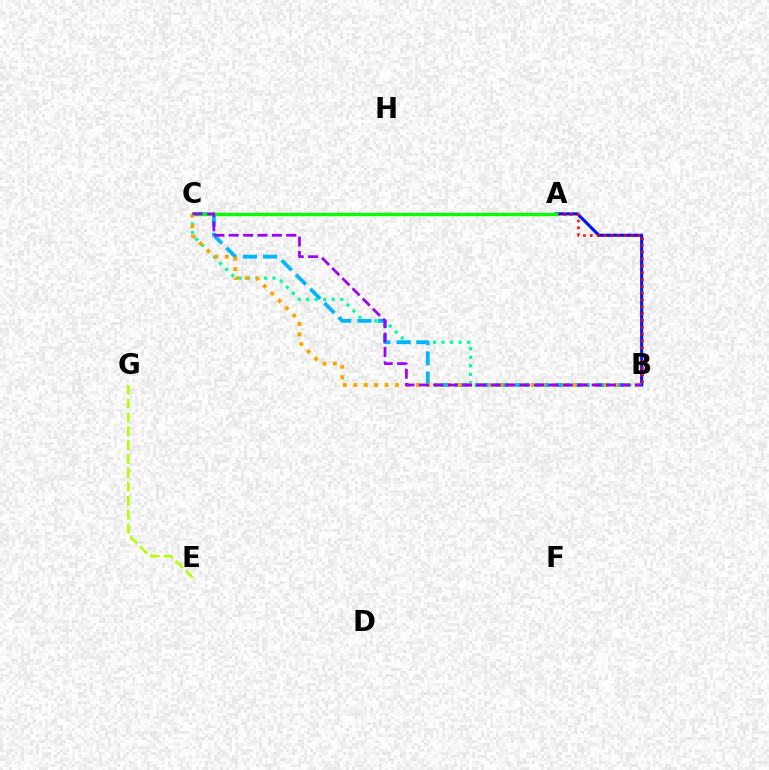{('A', 'B'): [{'color': '#0010ff', 'line_style': 'solid', 'thickness': 2.21}, {'color': '#ff0000', 'line_style': 'dotted', 'thickness': 1.85}], ('B', 'C'): [{'color': '#00ff9d', 'line_style': 'dotted', 'thickness': 2.31}, {'color': '#00b5ff', 'line_style': 'dashed', 'thickness': 2.74}, {'color': '#ffa500', 'line_style': 'dotted', 'thickness': 2.84}, {'color': '#9b00ff', 'line_style': 'dashed', 'thickness': 1.96}], ('A', 'C'): [{'color': '#ff00bd', 'line_style': 'dotted', 'thickness': 1.68}, {'color': '#08ff00', 'line_style': 'solid', 'thickness': 2.4}], ('E', 'G'): [{'color': '#b3ff00', 'line_style': 'dashed', 'thickness': 1.89}]}